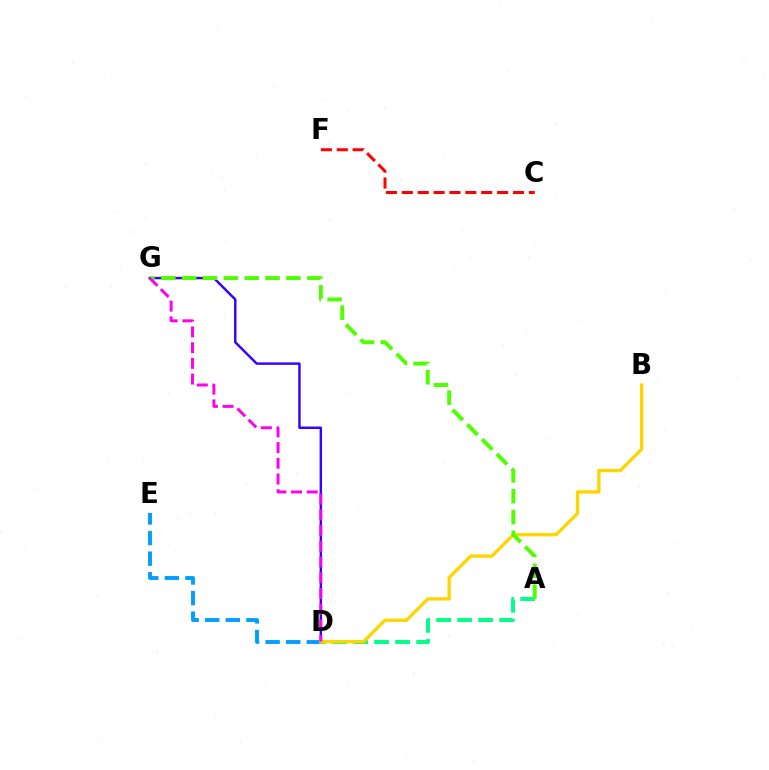{('A', 'D'): [{'color': '#00ff86', 'line_style': 'dashed', 'thickness': 2.85}], ('D', 'G'): [{'color': '#3700ff', 'line_style': 'solid', 'thickness': 1.76}, {'color': '#ff00ed', 'line_style': 'dashed', 'thickness': 2.14}], ('D', 'E'): [{'color': '#009eff', 'line_style': 'dashed', 'thickness': 2.8}], ('B', 'D'): [{'color': '#ffd500', 'line_style': 'solid', 'thickness': 2.39}], ('C', 'F'): [{'color': '#ff0000', 'line_style': 'dashed', 'thickness': 2.16}], ('A', 'G'): [{'color': '#4fff00', 'line_style': 'dashed', 'thickness': 2.83}]}